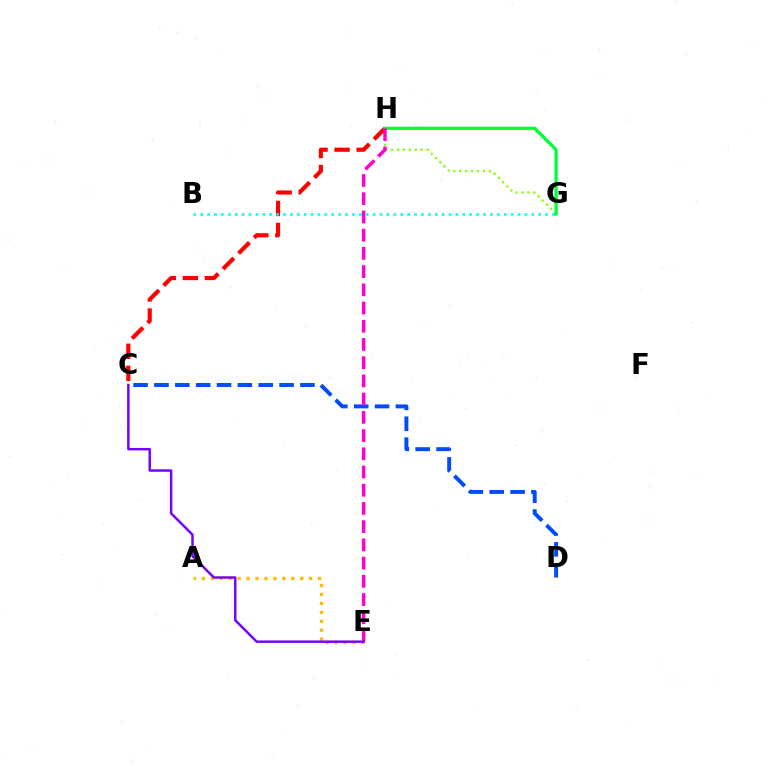{('G', 'H'): [{'color': '#84ff00', 'line_style': 'dotted', 'thickness': 1.61}, {'color': '#00ff39', 'line_style': 'solid', 'thickness': 2.35}], ('C', 'H'): [{'color': '#ff0000', 'line_style': 'dashed', 'thickness': 2.99}], ('A', 'E'): [{'color': '#ffbd00', 'line_style': 'dotted', 'thickness': 2.43}], ('C', 'D'): [{'color': '#004bff', 'line_style': 'dashed', 'thickness': 2.83}], ('B', 'G'): [{'color': '#00fff6', 'line_style': 'dotted', 'thickness': 1.87}], ('E', 'H'): [{'color': '#ff00cf', 'line_style': 'dashed', 'thickness': 2.48}], ('C', 'E'): [{'color': '#7200ff', 'line_style': 'solid', 'thickness': 1.76}]}